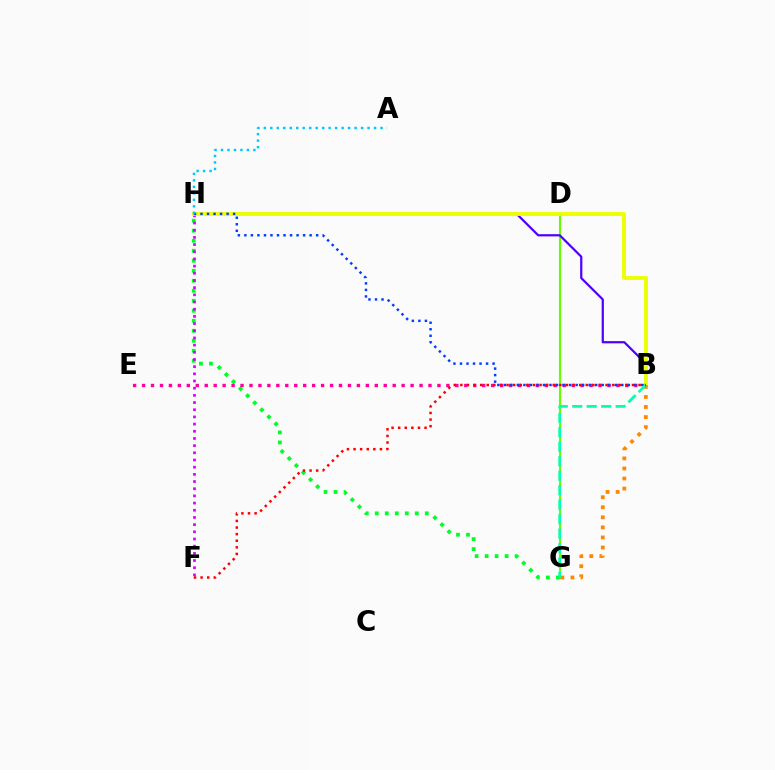{('D', 'G'): [{'color': '#66ff00', 'line_style': 'solid', 'thickness': 1.53}], ('G', 'H'): [{'color': '#00ff27', 'line_style': 'dotted', 'thickness': 2.72}], ('F', 'H'): [{'color': '#d600ff', 'line_style': 'dotted', 'thickness': 1.95}], ('B', 'E'): [{'color': '#ff00a0', 'line_style': 'dotted', 'thickness': 2.43}], ('B', 'H'): [{'color': '#4f00ff', 'line_style': 'solid', 'thickness': 1.6}, {'color': '#eeff00', 'line_style': 'solid', 'thickness': 2.78}, {'color': '#003fff', 'line_style': 'dotted', 'thickness': 1.77}], ('B', 'G'): [{'color': '#ff8800', 'line_style': 'dotted', 'thickness': 2.73}, {'color': '#00ffaf', 'line_style': 'dashed', 'thickness': 1.97}], ('B', 'F'): [{'color': '#ff0000', 'line_style': 'dotted', 'thickness': 1.79}], ('A', 'H'): [{'color': '#00c7ff', 'line_style': 'dotted', 'thickness': 1.76}]}